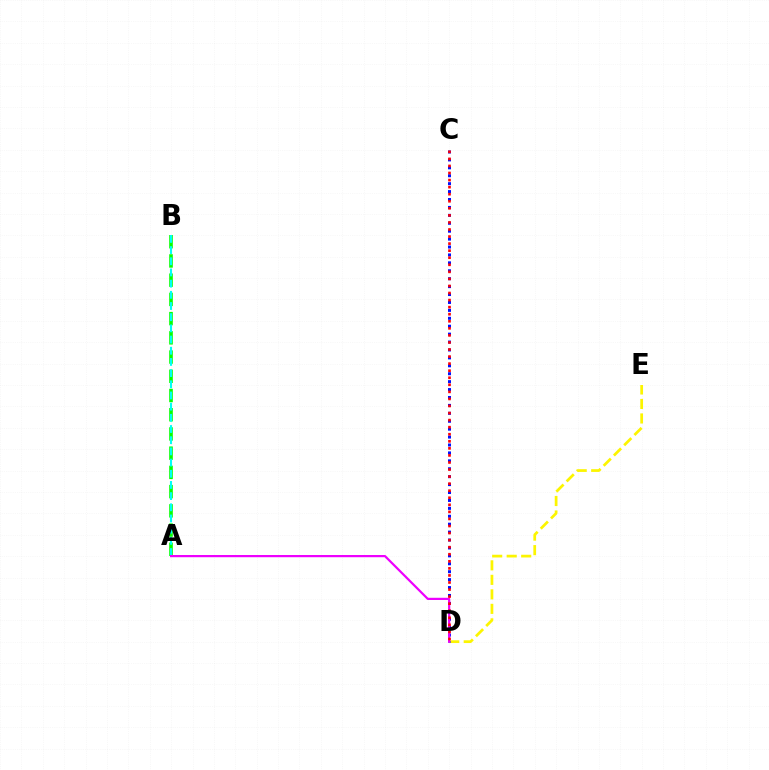{('A', 'B'): [{'color': '#08ff00', 'line_style': 'dashed', 'thickness': 2.61}, {'color': '#00fff6', 'line_style': 'dashed', 'thickness': 1.52}], ('D', 'E'): [{'color': '#fcf500', 'line_style': 'dashed', 'thickness': 1.97}], ('C', 'D'): [{'color': '#0010ff', 'line_style': 'dotted', 'thickness': 2.15}, {'color': '#ff0000', 'line_style': 'dotted', 'thickness': 1.92}], ('A', 'D'): [{'color': '#ee00ff', 'line_style': 'solid', 'thickness': 1.59}]}